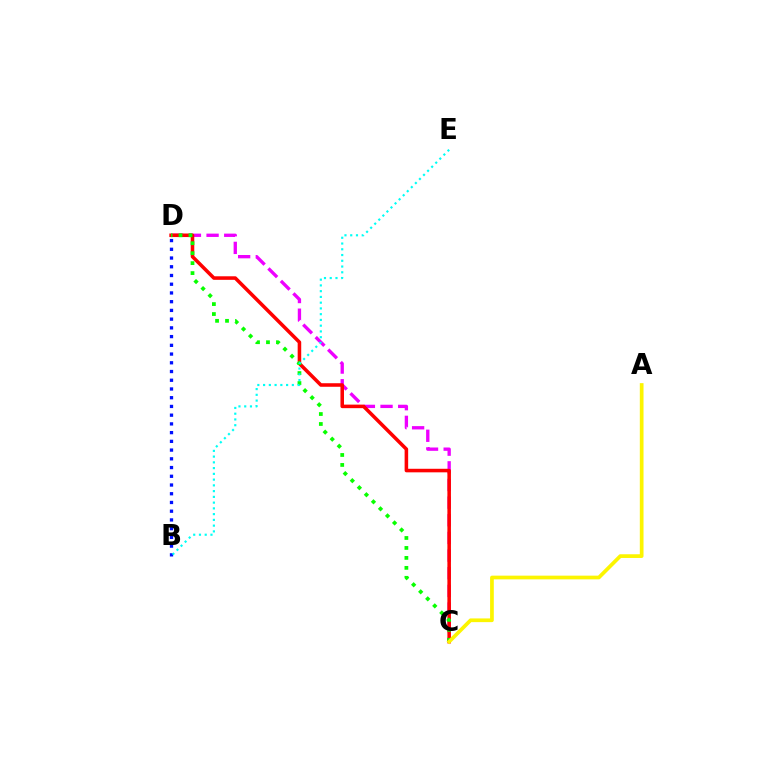{('C', 'D'): [{'color': '#ee00ff', 'line_style': 'dashed', 'thickness': 2.4}, {'color': '#ff0000', 'line_style': 'solid', 'thickness': 2.56}, {'color': '#08ff00', 'line_style': 'dotted', 'thickness': 2.71}], ('B', 'D'): [{'color': '#0010ff', 'line_style': 'dotted', 'thickness': 2.37}], ('B', 'E'): [{'color': '#00fff6', 'line_style': 'dotted', 'thickness': 1.56}], ('A', 'C'): [{'color': '#fcf500', 'line_style': 'solid', 'thickness': 2.67}]}